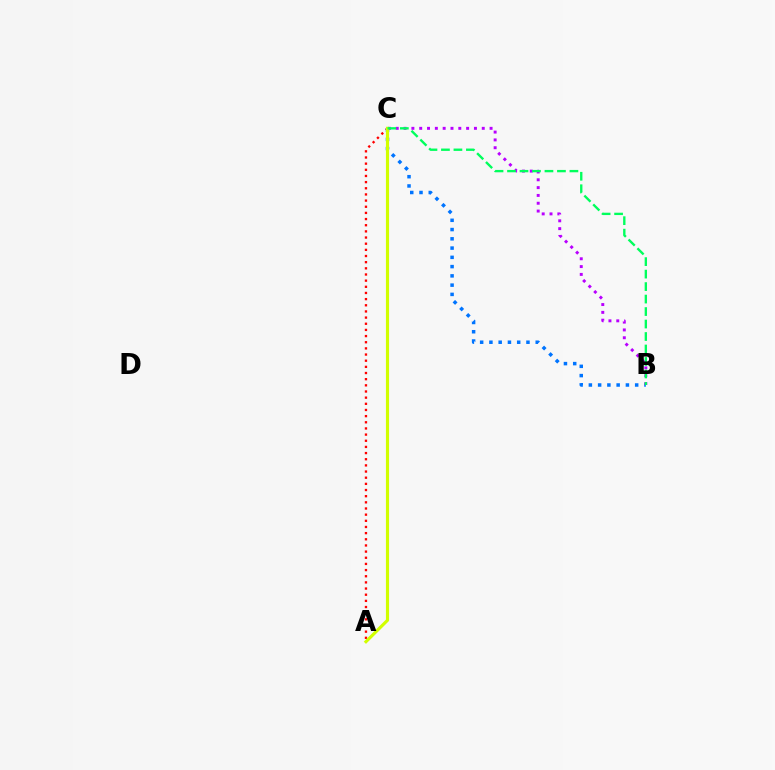{('A', 'C'): [{'color': '#ff0000', 'line_style': 'dotted', 'thickness': 1.67}, {'color': '#d1ff00', 'line_style': 'solid', 'thickness': 2.26}], ('B', 'C'): [{'color': '#0074ff', 'line_style': 'dotted', 'thickness': 2.52}, {'color': '#b900ff', 'line_style': 'dotted', 'thickness': 2.12}, {'color': '#00ff5c', 'line_style': 'dashed', 'thickness': 1.7}]}